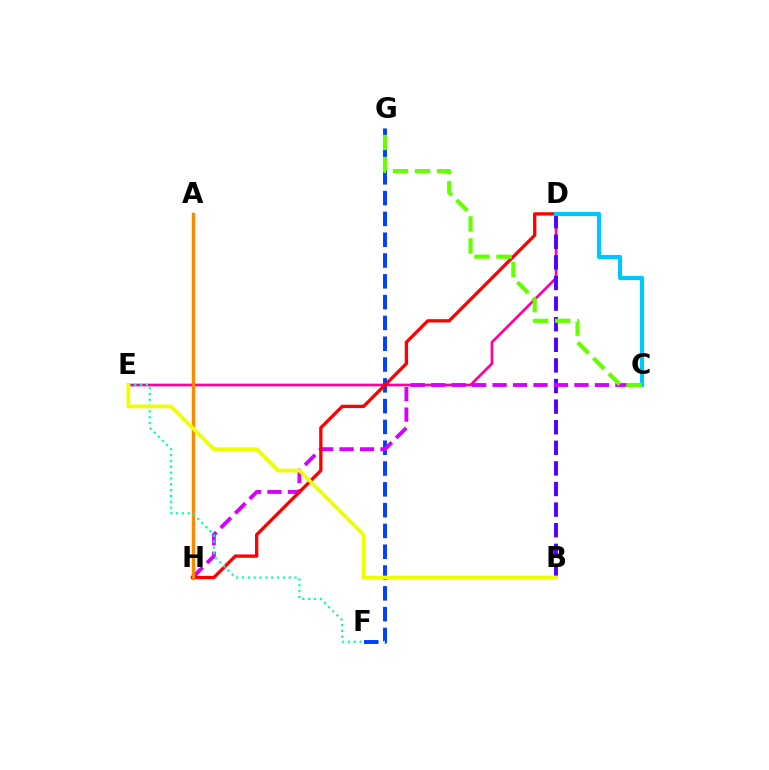{('F', 'G'): [{'color': '#003fff', 'line_style': 'dashed', 'thickness': 2.83}], ('A', 'H'): [{'color': '#00ff27', 'line_style': 'solid', 'thickness': 1.52}, {'color': '#ff8800', 'line_style': 'solid', 'thickness': 2.4}], ('D', 'E'): [{'color': '#ff00a0', 'line_style': 'solid', 'thickness': 1.95}], ('B', 'D'): [{'color': '#4f00ff', 'line_style': 'dashed', 'thickness': 2.8}], ('C', 'H'): [{'color': '#d600ff', 'line_style': 'dashed', 'thickness': 2.78}], ('D', 'H'): [{'color': '#ff0000', 'line_style': 'solid', 'thickness': 2.38}], ('E', 'F'): [{'color': '#00ffaf', 'line_style': 'dotted', 'thickness': 1.59}], ('B', 'E'): [{'color': '#eeff00', 'line_style': 'solid', 'thickness': 2.72}], ('C', 'D'): [{'color': '#00c7ff', 'line_style': 'solid', 'thickness': 2.99}], ('C', 'G'): [{'color': '#66ff00', 'line_style': 'dashed', 'thickness': 3.0}]}